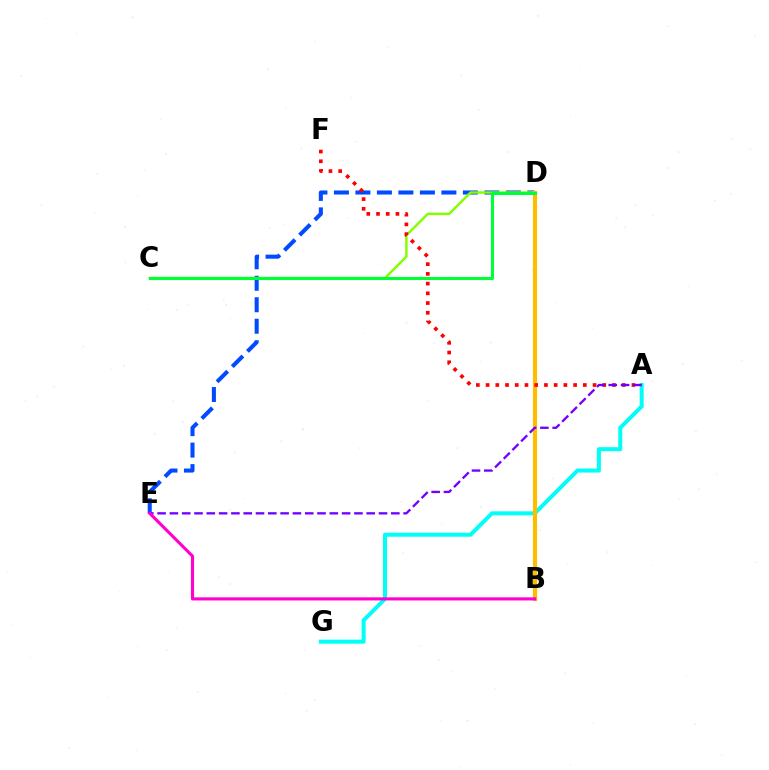{('D', 'E'): [{'color': '#004bff', 'line_style': 'dashed', 'thickness': 2.92}], ('C', 'D'): [{'color': '#84ff00', 'line_style': 'solid', 'thickness': 1.76}, {'color': '#00ff39', 'line_style': 'solid', 'thickness': 2.22}], ('A', 'G'): [{'color': '#00fff6', 'line_style': 'solid', 'thickness': 2.9}], ('B', 'D'): [{'color': '#ffbd00', 'line_style': 'solid', 'thickness': 2.99}], ('A', 'F'): [{'color': '#ff0000', 'line_style': 'dotted', 'thickness': 2.64}], ('A', 'E'): [{'color': '#7200ff', 'line_style': 'dashed', 'thickness': 1.67}], ('B', 'E'): [{'color': '#ff00cf', 'line_style': 'solid', 'thickness': 2.24}]}